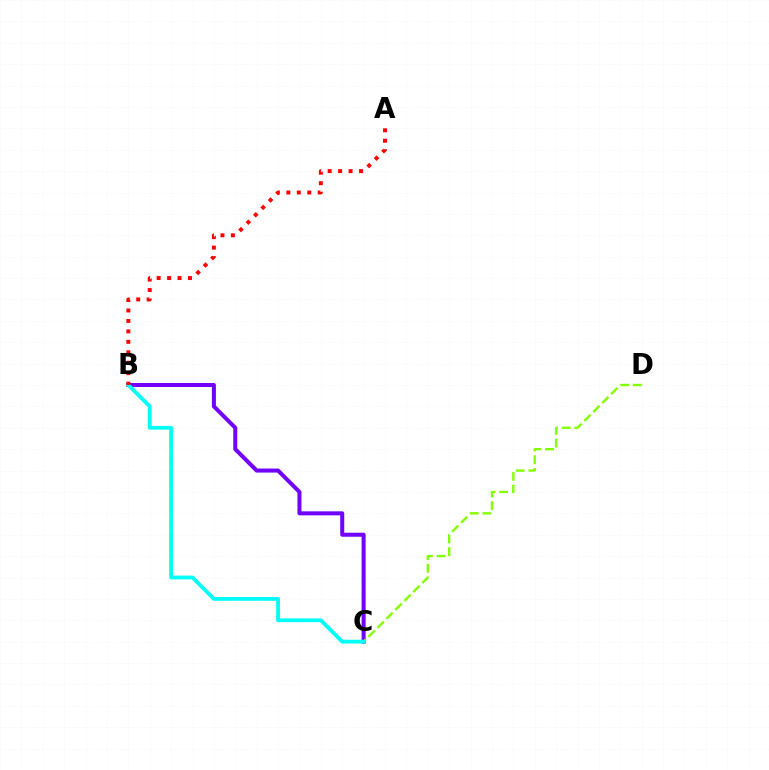{('B', 'C'): [{'color': '#7200ff', 'line_style': 'solid', 'thickness': 2.9}, {'color': '#00fff6', 'line_style': 'solid', 'thickness': 2.74}], ('C', 'D'): [{'color': '#84ff00', 'line_style': 'dashed', 'thickness': 1.72}], ('A', 'B'): [{'color': '#ff0000', 'line_style': 'dotted', 'thickness': 2.84}]}